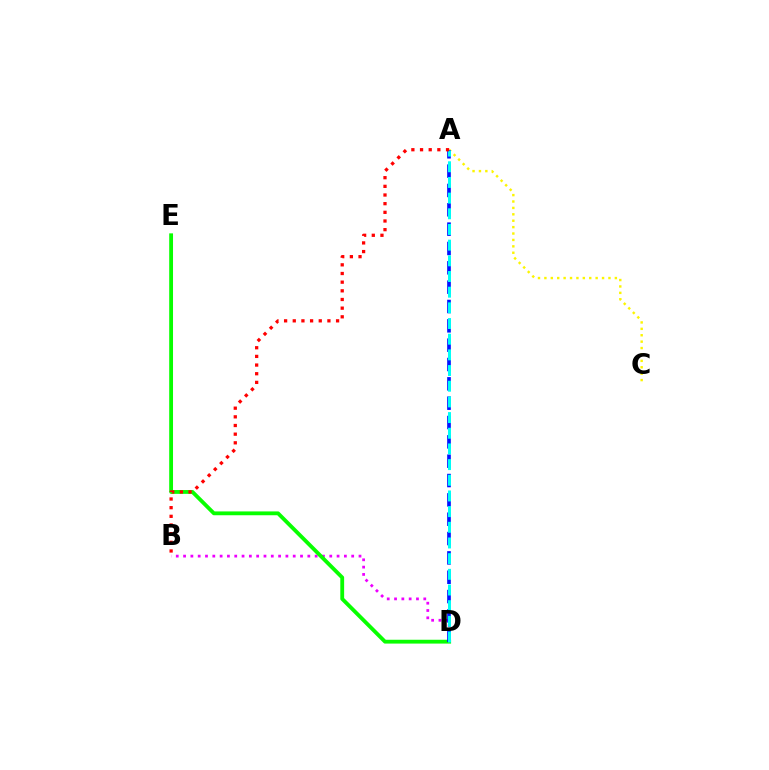{('B', 'D'): [{'color': '#ee00ff', 'line_style': 'dotted', 'thickness': 1.99}], ('A', 'C'): [{'color': '#fcf500', 'line_style': 'dotted', 'thickness': 1.74}], ('D', 'E'): [{'color': '#08ff00', 'line_style': 'solid', 'thickness': 2.76}], ('A', 'D'): [{'color': '#0010ff', 'line_style': 'dashed', 'thickness': 2.63}, {'color': '#00fff6', 'line_style': 'dashed', 'thickness': 2.13}], ('A', 'B'): [{'color': '#ff0000', 'line_style': 'dotted', 'thickness': 2.35}]}